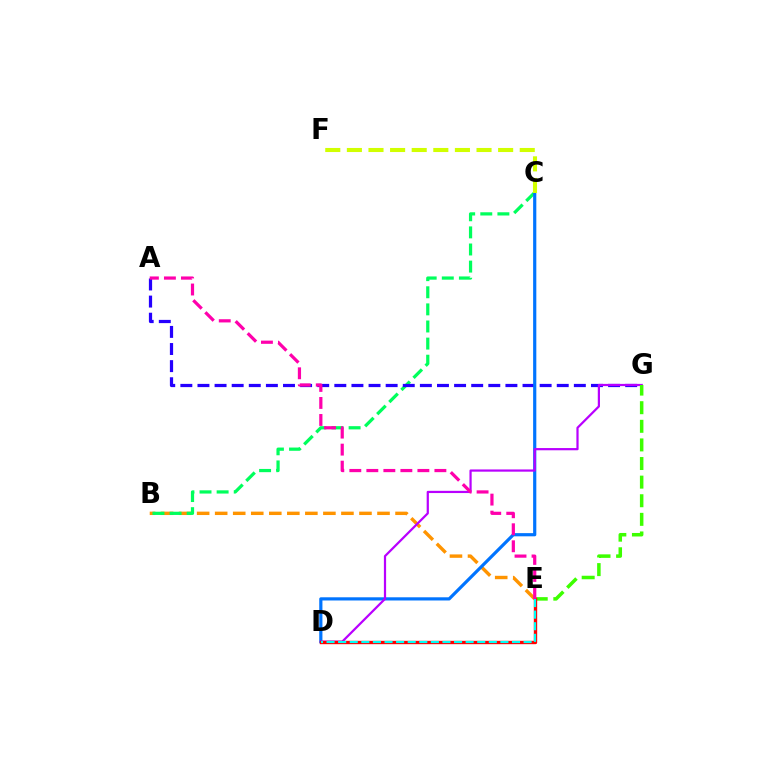{('B', 'E'): [{'color': '#ff9400', 'line_style': 'dashed', 'thickness': 2.45}], ('B', 'C'): [{'color': '#00ff5c', 'line_style': 'dashed', 'thickness': 2.32}], ('A', 'G'): [{'color': '#2500ff', 'line_style': 'dashed', 'thickness': 2.32}], ('C', 'D'): [{'color': '#0074ff', 'line_style': 'solid', 'thickness': 2.3}], ('D', 'G'): [{'color': '#b900ff', 'line_style': 'solid', 'thickness': 1.6}], ('E', 'G'): [{'color': '#3dff00', 'line_style': 'dashed', 'thickness': 2.53}], ('C', 'F'): [{'color': '#d1ff00', 'line_style': 'dashed', 'thickness': 2.94}], ('D', 'E'): [{'color': '#ff0000', 'line_style': 'solid', 'thickness': 2.42}, {'color': '#00fff6', 'line_style': 'dashed', 'thickness': 1.57}], ('A', 'E'): [{'color': '#ff00ac', 'line_style': 'dashed', 'thickness': 2.31}]}